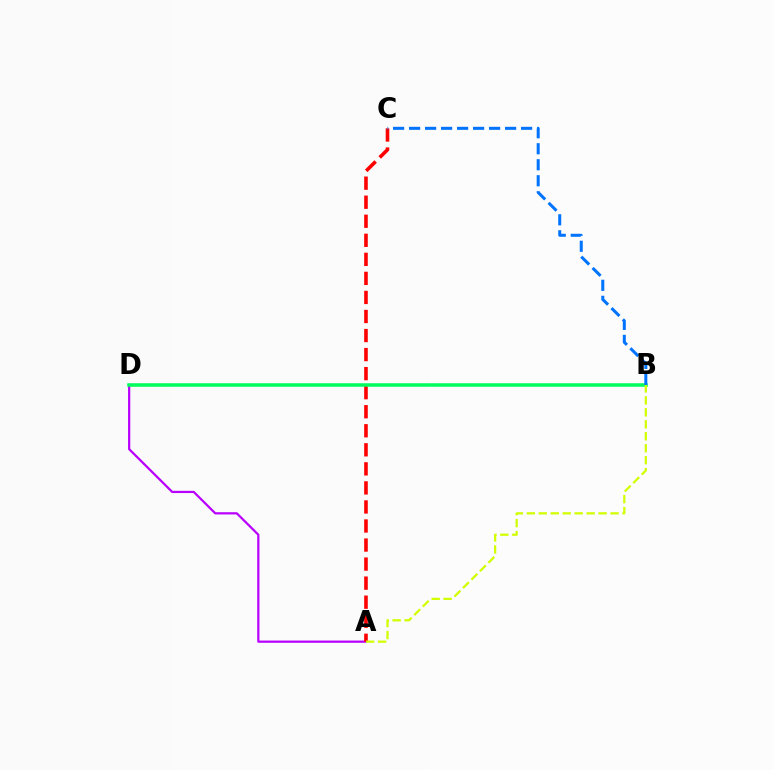{('A', 'D'): [{'color': '#b900ff', 'line_style': 'solid', 'thickness': 1.61}], ('A', 'C'): [{'color': '#ff0000', 'line_style': 'dashed', 'thickness': 2.59}], ('B', 'D'): [{'color': '#00ff5c', 'line_style': 'solid', 'thickness': 2.55}], ('B', 'C'): [{'color': '#0074ff', 'line_style': 'dashed', 'thickness': 2.17}], ('A', 'B'): [{'color': '#d1ff00', 'line_style': 'dashed', 'thickness': 1.63}]}